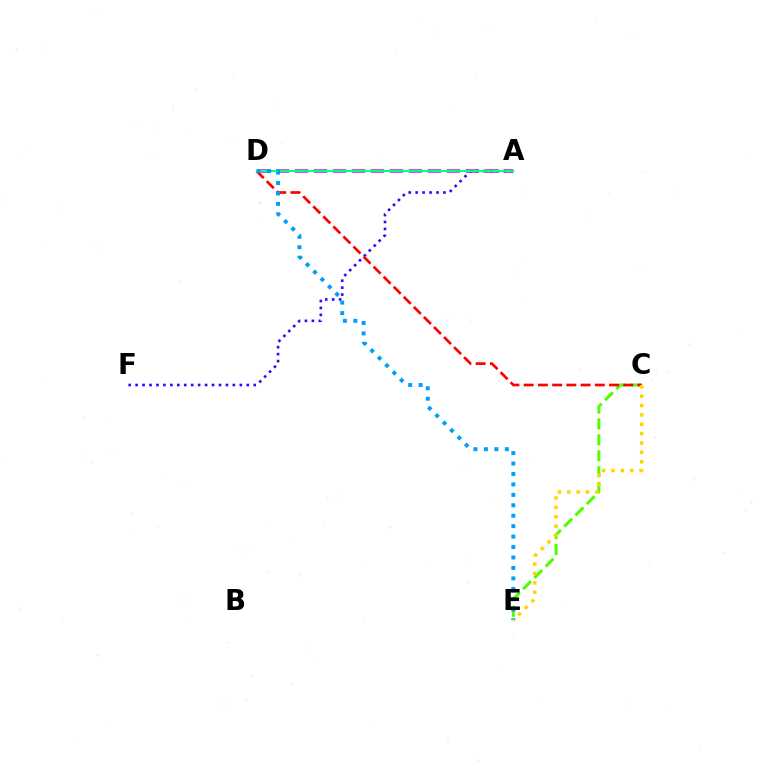{('C', 'E'): [{'color': '#4fff00', 'line_style': 'dashed', 'thickness': 2.16}, {'color': '#ffd500', 'line_style': 'dotted', 'thickness': 2.55}], ('A', 'D'): [{'color': '#ff00ed', 'line_style': 'dashed', 'thickness': 2.58}, {'color': '#00ff86', 'line_style': 'solid', 'thickness': 1.61}], ('A', 'F'): [{'color': '#3700ff', 'line_style': 'dotted', 'thickness': 1.89}], ('C', 'D'): [{'color': '#ff0000', 'line_style': 'dashed', 'thickness': 1.93}], ('D', 'E'): [{'color': '#009eff', 'line_style': 'dotted', 'thickness': 2.84}]}